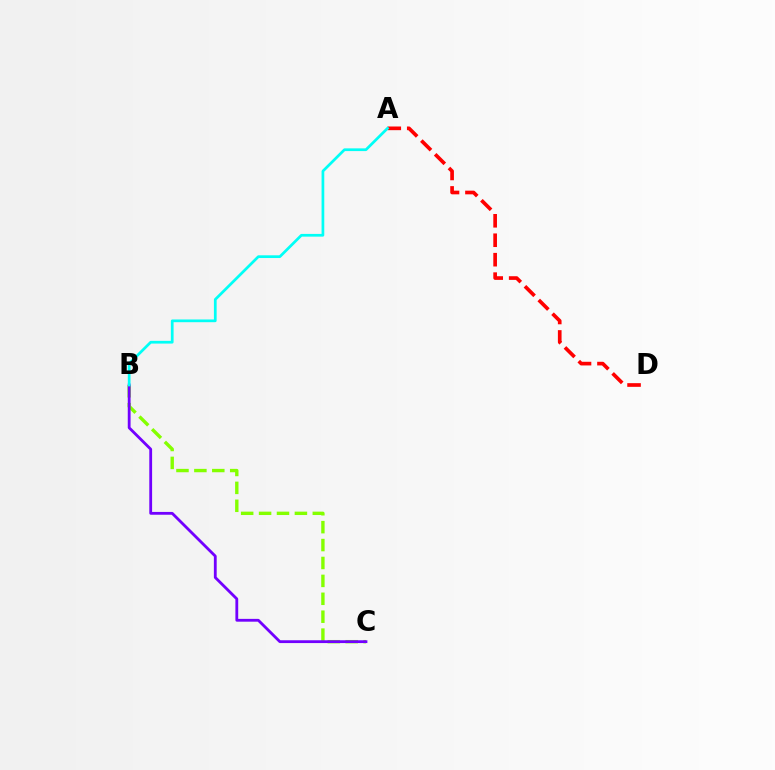{('B', 'C'): [{'color': '#84ff00', 'line_style': 'dashed', 'thickness': 2.43}, {'color': '#7200ff', 'line_style': 'solid', 'thickness': 2.02}], ('A', 'D'): [{'color': '#ff0000', 'line_style': 'dashed', 'thickness': 2.64}], ('A', 'B'): [{'color': '#00fff6', 'line_style': 'solid', 'thickness': 1.96}]}